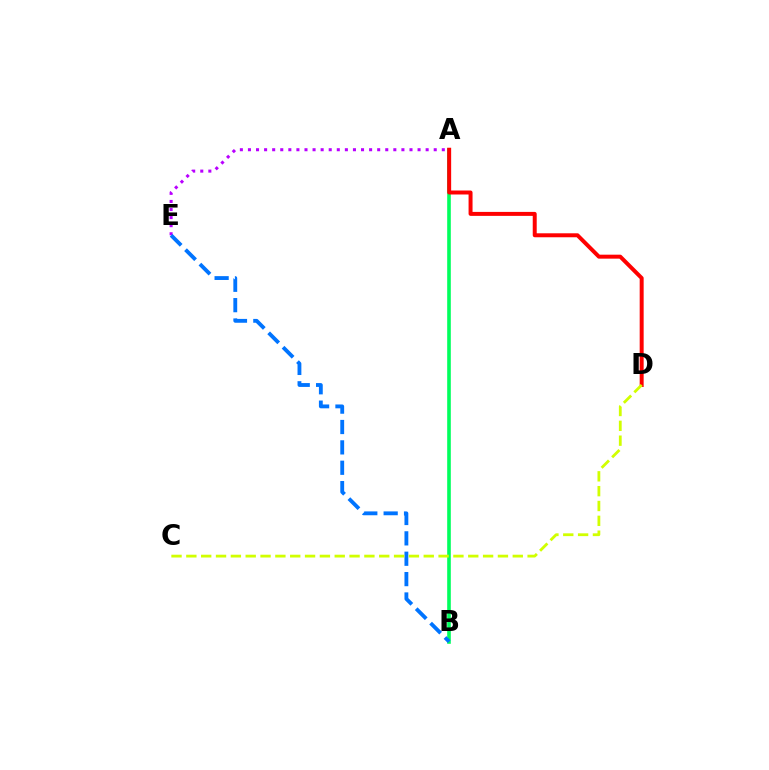{('A', 'B'): [{'color': '#00ff5c', 'line_style': 'solid', 'thickness': 2.61}], ('A', 'E'): [{'color': '#b900ff', 'line_style': 'dotted', 'thickness': 2.19}], ('A', 'D'): [{'color': '#ff0000', 'line_style': 'solid', 'thickness': 2.86}], ('B', 'E'): [{'color': '#0074ff', 'line_style': 'dashed', 'thickness': 2.77}], ('C', 'D'): [{'color': '#d1ff00', 'line_style': 'dashed', 'thickness': 2.02}]}